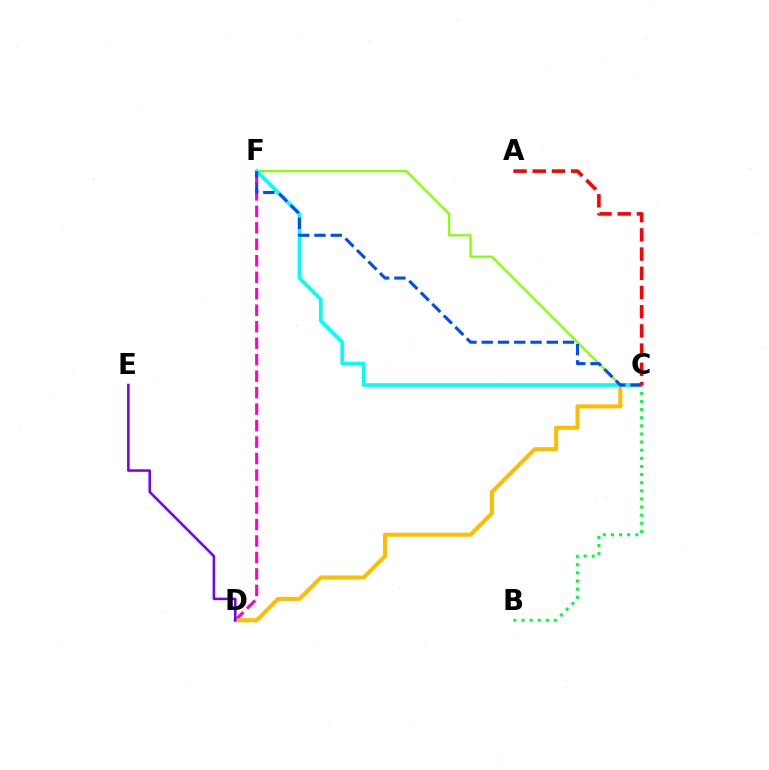{('D', 'F'): [{'color': '#ff00cf', 'line_style': 'dashed', 'thickness': 2.24}], ('B', 'C'): [{'color': '#00ff39', 'line_style': 'dotted', 'thickness': 2.21}], ('C', 'D'): [{'color': '#ffbd00', 'line_style': 'solid', 'thickness': 2.91}], ('C', 'F'): [{'color': '#84ff00', 'line_style': 'solid', 'thickness': 1.58}, {'color': '#00fff6', 'line_style': 'solid', 'thickness': 2.63}, {'color': '#004bff', 'line_style': 'dashed', 'thickness': 2.21}], ('A', 'C'): [{'color': '#ff0000', 'line_style': 'dashed', 'thickness': 2.61}], ('D', 'E'): [{'color': '#7200ff', 'line_style': 'solid', 'thickness': 1.82}]}